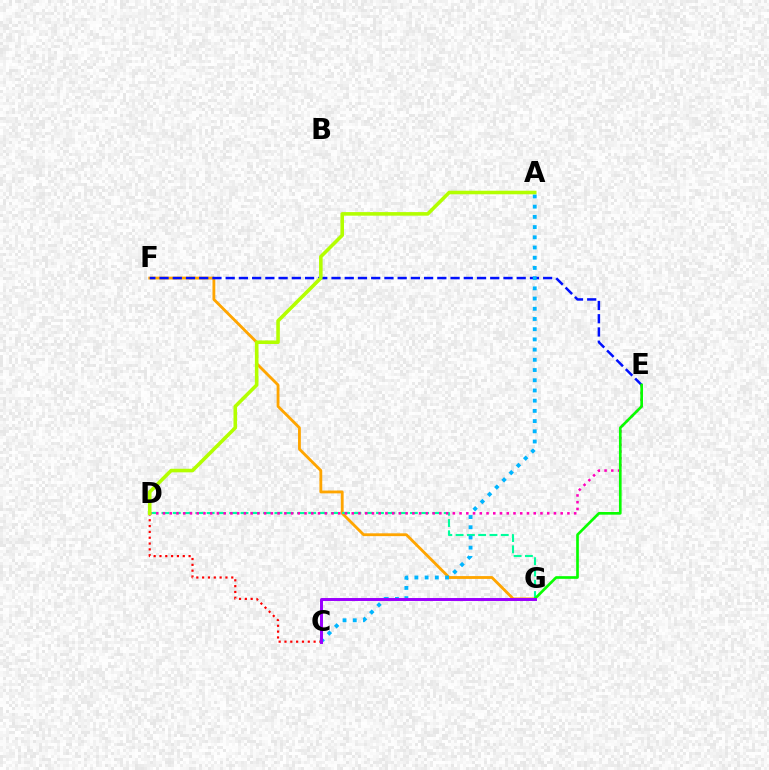{('F', 'G'): [{'color': '#ffa500', 'line_style': 'solid', 'thickness': 2.04}], ('D', 'G'): [{'color': '#00ff9d', 'line_style': 'dashed', 'thickness': 1.53}], ('D', 'E'): [{'color': '#ff00bd', 'line_style': 'dotted', 'thickness': 1.83}], ('E', 'F'): [{'color': '#0010ff', 'line_style': 'dashed', 'thickness': 1.8}], ('C', 'D'): [{'color': '#ff0000', 'line_style': 'dotted', 'thickness': 1.58}], ('E', 'G'): [{'color': '#08ff00', 'line_style': 'solid', 'thickness': 1.92}], ('A', 'C'): [{'color': '#00b5ff', 'line_style': 'dotted', 'thickness': 2.77}], ('C', 'G'): [{'color': '#9b00ff', 'line_style': 'solid', 'thickness': 2.14}], ('A', 'D'): [{'color': '#b3ff00', 'line_style': 'solid', 'thickness': 2.57}]}